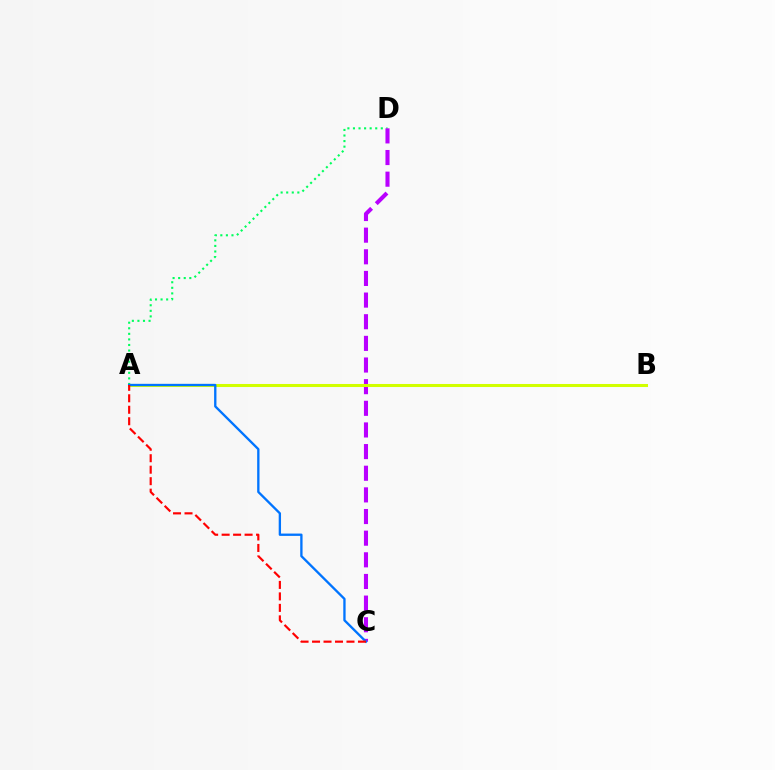{('A', 'D'): [{'color': '#00ff5c', 'line_style': 'dotted', 'thickness': 1.51}], ('C', 'D'): [{'color': '#b900ff', 'line_style': 'dashed', 'thickness': 2.94}], ('A', 'B'): [{'color': '#d1ff00', 'line_style': 'solid', 'thickness': 2.19}], ('A', 'C'): [{'color': '#0074ff', 'line_style': 'solid', 'thickness': 1.68}, {'color': '#ff0000', 'line_style': 'dashed', 'thickness': 1.56}]}